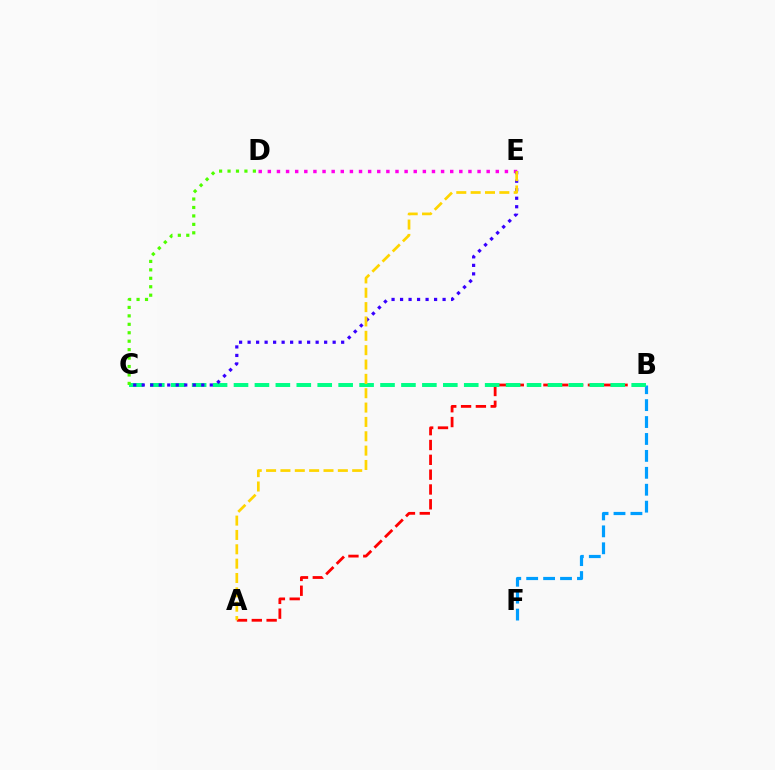{('D', 'E'): [{'color': '#ff00ed', 'line_style': 'dotted', 'thickness': 2.48}], ('A', 'B'): [{'color': '#ff0000', 'line_style': 'dashed', 'thickness': 2.01}], ('B', 'F'): [{'color': '#009eff', 'line_style': 'dashed', 'thickness': 2.3}], ('B', 'C'): [{'color': '#00ff86', 'line_style': 'dashed', 'thickness': 2.84}], ('C', 'E'): [{'color': '#3700ff', 'line_style': 'dotted', 'thickness': 2.31}], ('C', 'D'): [{'color': '#4fff00', 'line_style': 'dotted', 'thickness': 2.29}], ('A', 'E'): [{'color': '#ffd500', 'line_style': 'dashed', 'thickness': 1.95}]}